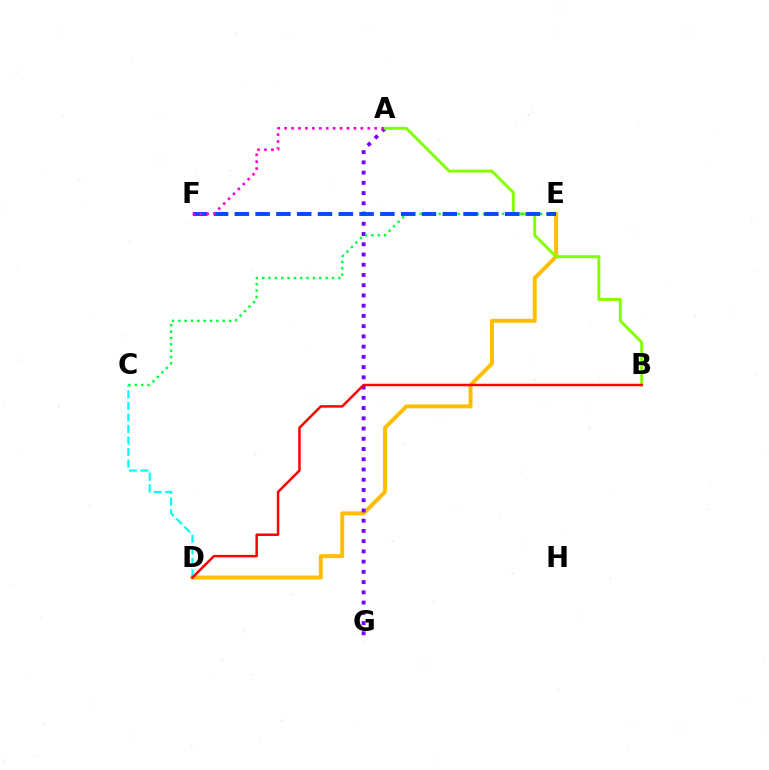{('D', 'E'): [{'color': '#ffbd00', 'line_style': 'solid', 'thickness': 2.83}], ('C', 'D'): [{'color': '#00fff6', 'line_style': 'dashed', 'thickness': 1.57}], ('A', 'G'): [{'color': '#7200ff', 'line_style': 'dotted', 'thickness': 2.78}], ('A', 'B'): [{'color': '#84ff00', 'line_style': 'solid', 'thickness': 2.1}], ('C', 'E'): [{'color': '#00ff39', 'line_style': 'dotted', 'thickness': 1.72}], ('E', 'F'): [{'color': '#004bff', 'line_style': 'dashed', 'thickness': 2.82}], ('B', 'D'): [{'color': '#ff0000', 'line_style': 'solid', 'thickness': 1.79}], ('A', 'F'): [{'color': '#ff00cf', 'line_style': 'dotted', 'thickness': 1.88}]}